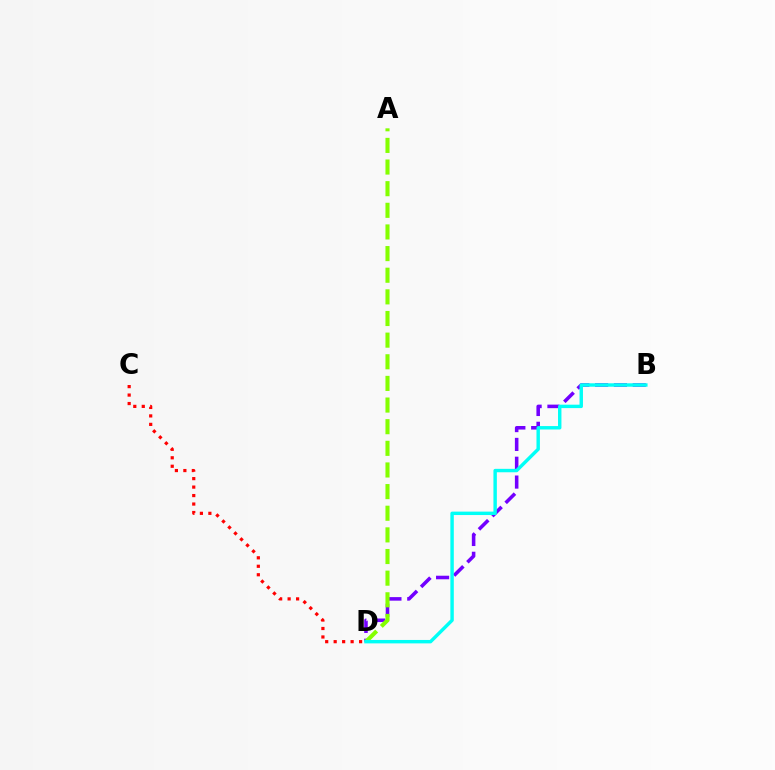{('B', 'D'): [{'color': '#7200ff', 'line_style': 'dashed', 'thickness': 2.56}, {'color': '#00fff6', 'line_style': 'solid', 'thickness': 2.46}], ('A', 'D'): [{'color': '#84ff00', 'line_style': 'dashed', 'thickness': 2.94}], ('C', 'D'): [{'color': '#ff0000', 'line_style': 'dotted', 'thickness': 2.3}]}